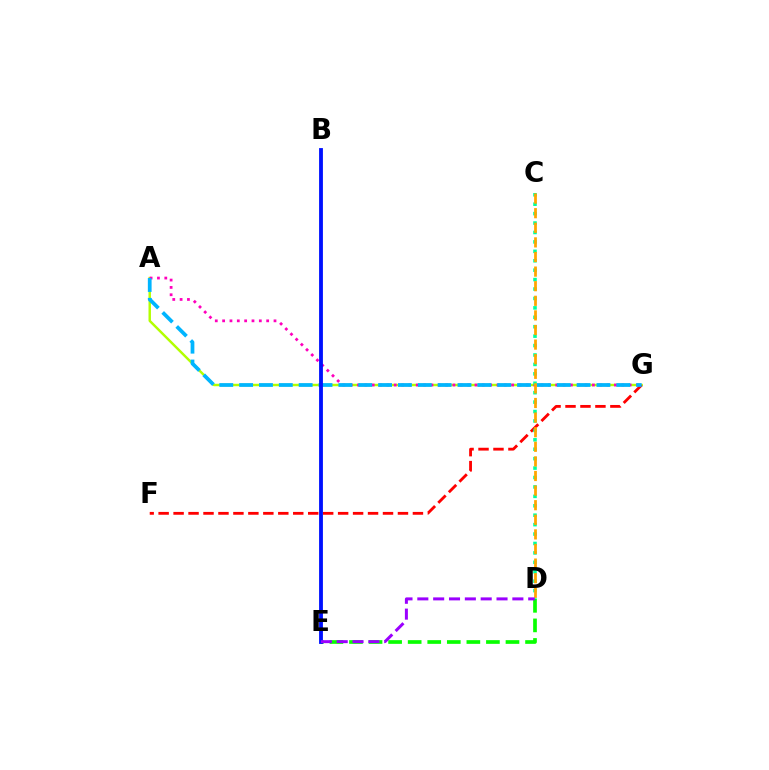{('D', 'E'): [{'color': '#08ff00', 'line_style': 'dashed', 'thickness': 2.66}, {'color': '#9b00ff', 'line_style': 'dashed', 'thickness': 2.15}], ('A', 'G'): [{'color': '#b3ff00', 'line_style': 'solid', 'thickness': 1.76}, {'color': '#ff00bd', 'line_style': 'dotted', 'thickness': 1.99}, {'color': '#00b5ff', 'line_style': 'dashed', 'thickness': 2.7}], ('F', 'G'): [{'color': '#ff0000', 'line_style': 'dashed', 'thickness': 2.03}], ('C', 'D'): [{'color': '#00ff9d', 'line_style': 'dotted', 'thickness': 2.56}, {'color': '#ffa500', 'line_style': 'dashed', 'thickness': 1.98}], ('B', 'E'): [{'color': '#0010ff', 'line_style': 'solid', 'thickness': 2.76}]}